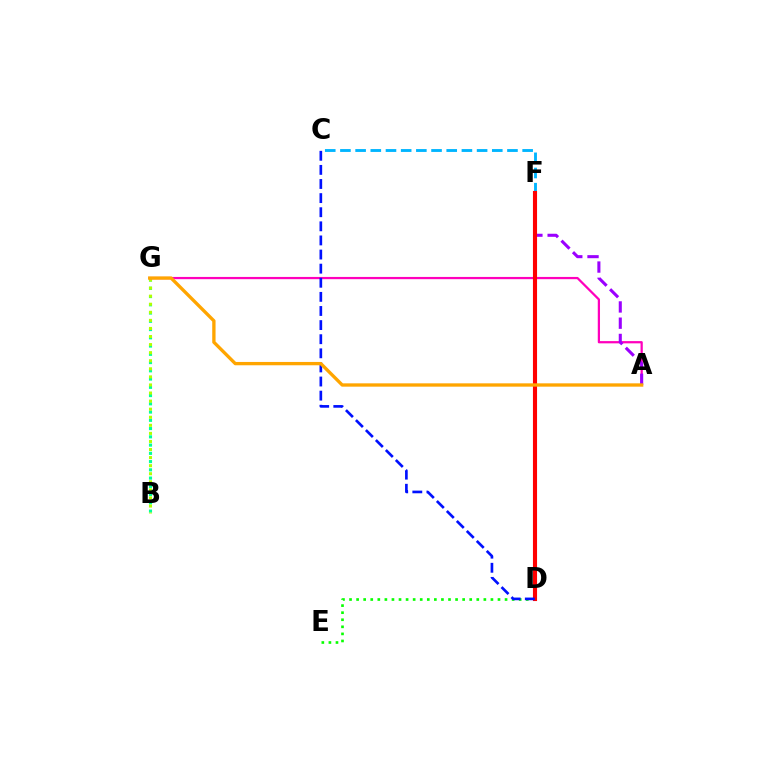{('D', 'E'): [{'color': '#08ff00', 'line_style': 'dotted', 'thickness': 1.92}], ('C', 'F'): [{'color': '#00b5ff', 'line_style': 'dashed', 'thickness': 2.06}], ('B', 'G'): [{'color': '#00ff9d', 'line_style': 'dotted', 'thickness': 2.24}, {'color': '#b3ff00', 'line_style': 'dotted', 'thickness': 2.19}], ('A', 'G'): [{'color': '#ff00bd', 'line_style': 'solid', 'thickness': 1.61}, {'color': '#ffa500', 'line_style': 'solid', 'thickness': 2.39}], ('A', 'F'): [{'color': '#9b00ff', 'line_style': 'dashed', 'thickness': 2.21}], ('D', 'F'): [{'color': '#ff0000', 'line_style': 'solid', 'thickness': 2.96}], ('C', 'D'): [{'color': '#0010ff', 'line_style': 'dashed', 'thickness': 1.92}]}